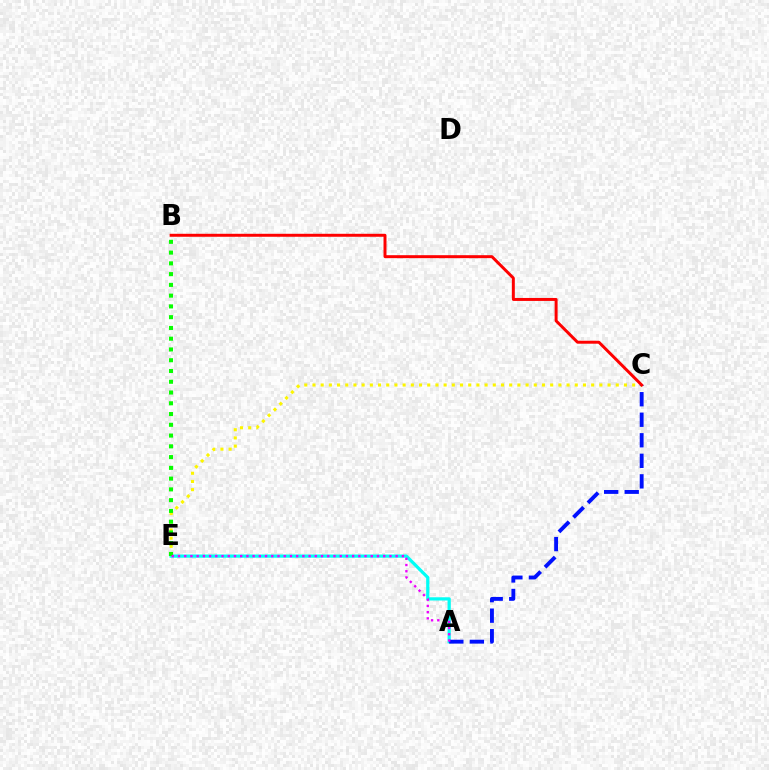{('A', 'E'): [{'color': '#00fff6', 'line_style': 'solid', 'thickness': 2.32}, {'color': '#ee00ff', 'line_style': 'dotted', 'thickness': 1.69}], ('C', 'E'): [{'color': '#fcf500', 'line_style': 'dotted', 'thickness': 2.23}], ('A', 'C'): [{'color': '#0010ff', 'line_style': 'dashed', 'thickness': 2.79}], ('B', 'E'): [{'color': '#08ff00', 'line_style': 'dotted', 'thickness': 2.92}], ('B', 'C'): [{'color': '#ff0000', 'line_style': 'solid', 'thickness': 2.14}]}